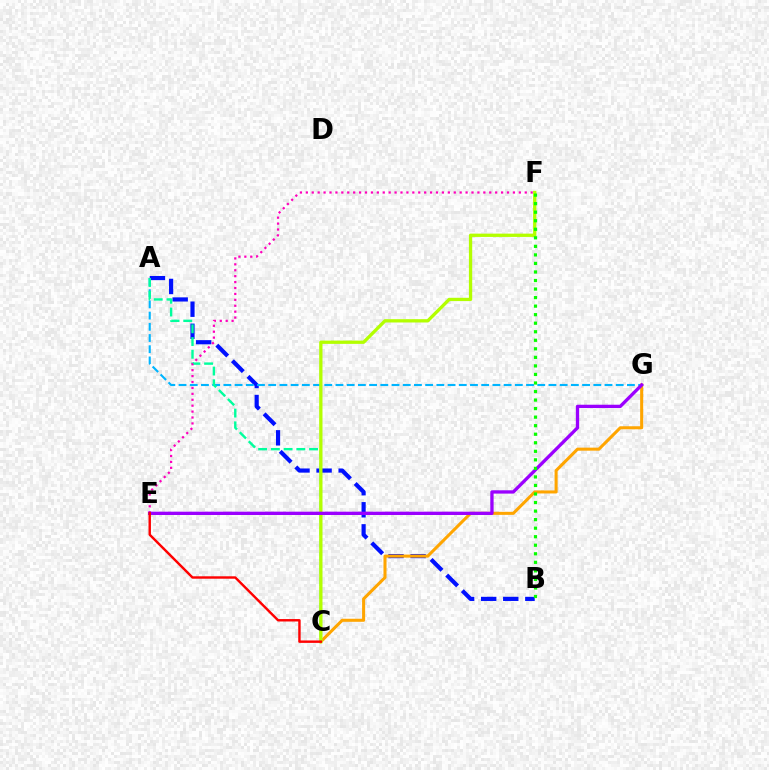{('A', 'B'): [{'color': '#0010ff', 'line_style': 'dashed', 'thickness': 3.0}], ('A', 'G'): [{'color': '#00b5ff', 'line_style': 'dashed', 'thickness': 1.52}], ('A', 'C'): [{'color': '#00ff9d', 'line_style': 'dashed', 'thickness': 1.73}], ('E', 'F'): [{'color': '#ff00bd', 'line_style': 'dotted', 'thickness': 1.61}], ('C', 'G'): [{'color': '#ffa500', 'line_style': 'solid', 'thickness': 2.19}], ('C', 'F'): [{'color': '#b3ff00', 'line_style': 'solid', 'thickness': 2.37}], ('E', 'G'): [{'color': '#9b00ff', 'line_style': 'solid', 'thickness': 2.39}], ('B', 'F'): [{'color': '#08ff00', 'line_style': 'dotted', 'thickness': 2.32}], ('C', 'E'): [{'color': '#ff0000', 'line_style': 'solid', 'thickness': 1.74}]}